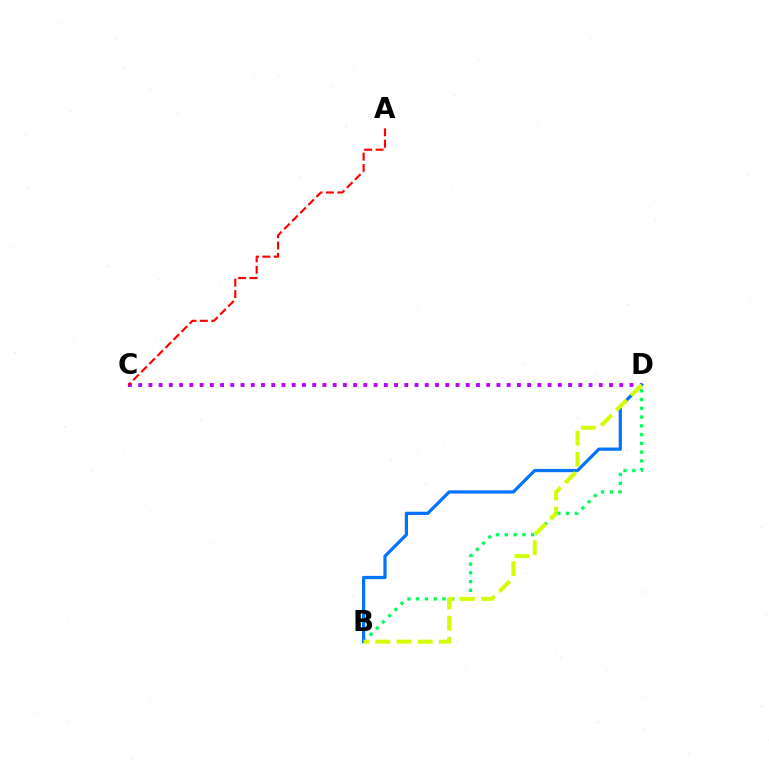{('B', 'D'): [{'color': '#00ff5c', 'line_style': 'dotted', 'thickness': 2.38}, {'color': '#0074ff', 'line_style': 'solid', 'thickness': 2.31}, {'color': '#d1ff00', 'line_style': 'dashed', 'thickness': 2.88}], ('C', 'D'): [{'color': '#b900ff', 'line_style': 'dotted', 'thickness': 2.78}], ('A', 'C'): [{'color': '#ff0000', 'line_style': 'dashed', 'thickness': 1.55}]}